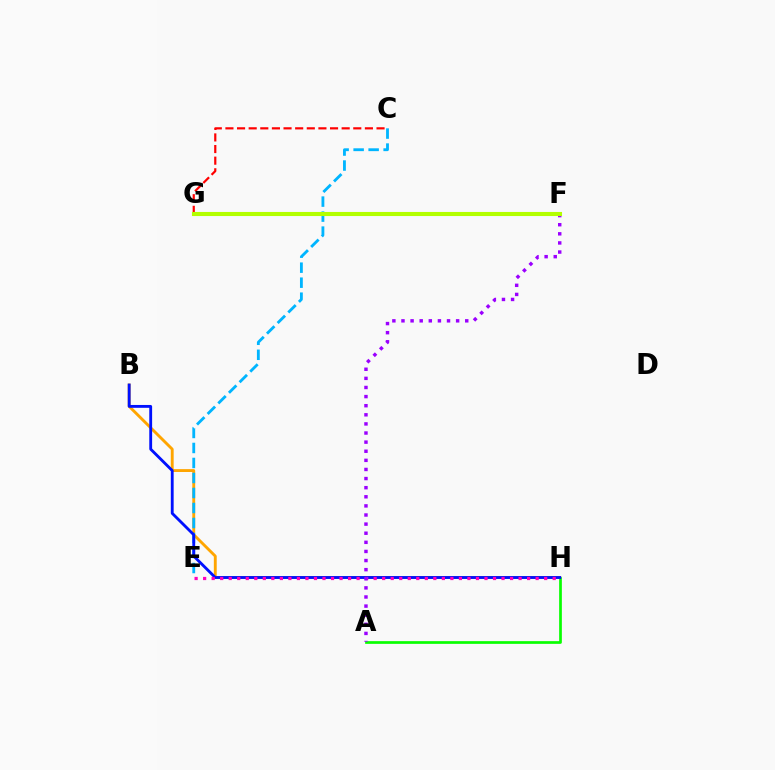{('B', 'H'): [{'color': '#ffa500', 'line_style': 'solid', 'thickness': 2.07}, {'color': '#0010ff', 'line_style': 'solid', 'thickness': 2.05}], ('F', 'G'): [{'color': '#00ff9d', 'line_style': 'dashed', 'thickness': 1.71}, {'color': '#b3ff00', 'line_style': 'solid', 'thickness': 2.95}], ('A', 'H'): [{'color': '#08ff00', 'line_style': 'solid', 'thickness': 1.95}], ('C', 'E'): [{'color': '#00b5ff', 'line_style': 'dashed', 'thickness': 2.04}], ('C', 'G'): [{'color': '#ff0000', 'line_style': 'dashed', 'thickness': 1.58}], ('E', 'H'): [{'color': '#ff00bd', 'line_style': 'dotted', 'thickness': 2.32}], ('A', 'F'): [{'color': '#9b00ff', 'line_style': 'dotted', 'thickness': 2.47}]}